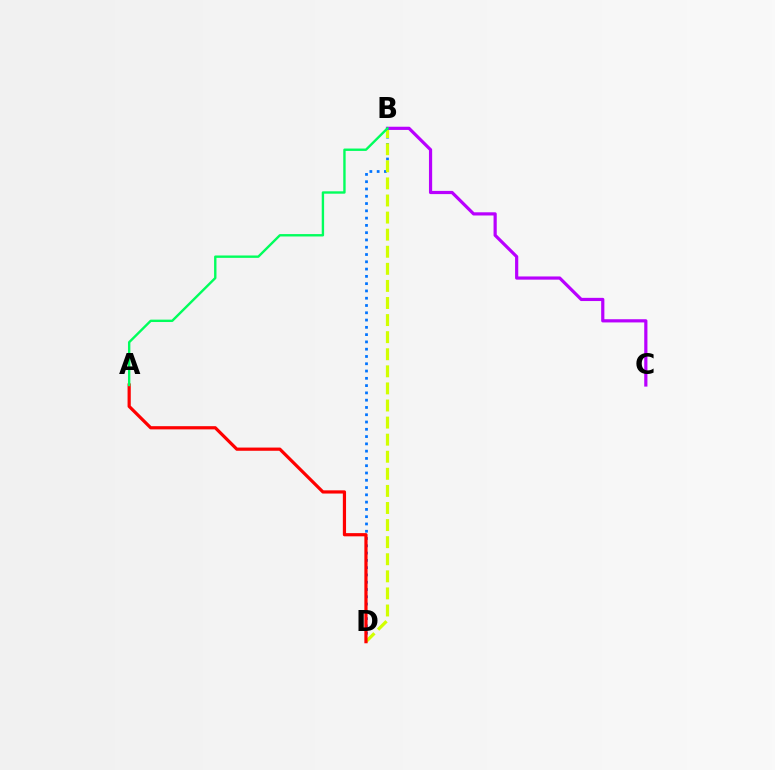{('B', 'D'): [{'color': '#0074ff', 'line_style': 'dotted', 'thickness': 1.98}, {'color': '#d1ff00', 'line_style': 'dashed', 'thickness': 2.32}], ('A', 'D'): [{'color': '#ff0000', 'line_style': 'solid', 'thickness': 2.31}], ('B', 'C'): [{'color': '#b900ff', 'line_style': 'solid', 'thickness': 2.3}], ('A', 'B'): [{'color': '#00ff5c', 'line_style': 'solid', 'thickness': 1.72}]}